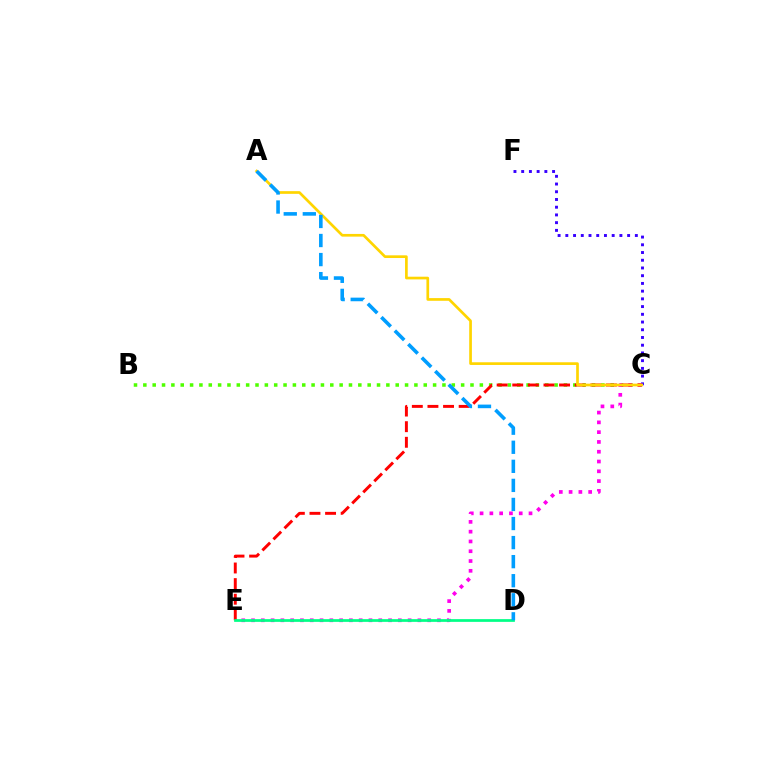{('B', 'C'): [{'color': '#4fff00', 'line_style': 'dotted', 'thickness': 2.54}], ('C', 'F'): [{'color': '#3700ff', 'line_style': 'dotted', 'thickness': 2.1}], ('C', 'E'): [{'color': '#ff00ed', 'line_style': 'dotted', 'thickness': 2.66}, {'color': '#ff0000', 'line_style': 'dashed', 'thickness': 2.12}], ('A', 'C'): [{'color': '#ffd500', 'line_style': 'solid', 'thickness': 1.94}], ('D', 'E'): [{'color': '#00ff86', 'line_style': 'solid', 'thickness': 1.97}], ('A', 'D'): [{'color': '#009eff', 'line_style': 'dashed', 'thickness': 2.59}]}